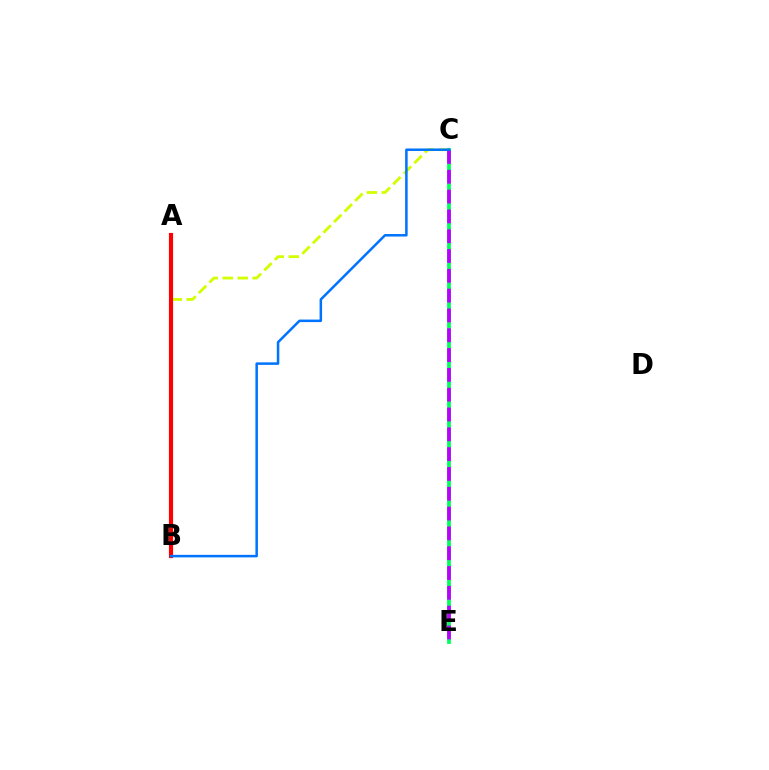{('B', 'C'): [{'color': '#d1ff00', 'line_style': 'dashed', 'thickness': 2.03}, {'color': '#0074ff', 'line_style': 'solid', 'thickness': 1.81}], ('A', 'B'): [{'color': '#ff0000', 'line_style': 'solid', 'thickness': 2.99}], ('C', 'E'): [{'color': '#00ff5c', 'line_style': 'solid', 'thickness': 2.72}, {'color': '#b900ff', 'line_style': 'dashed', 'thickness': 2.69}]}